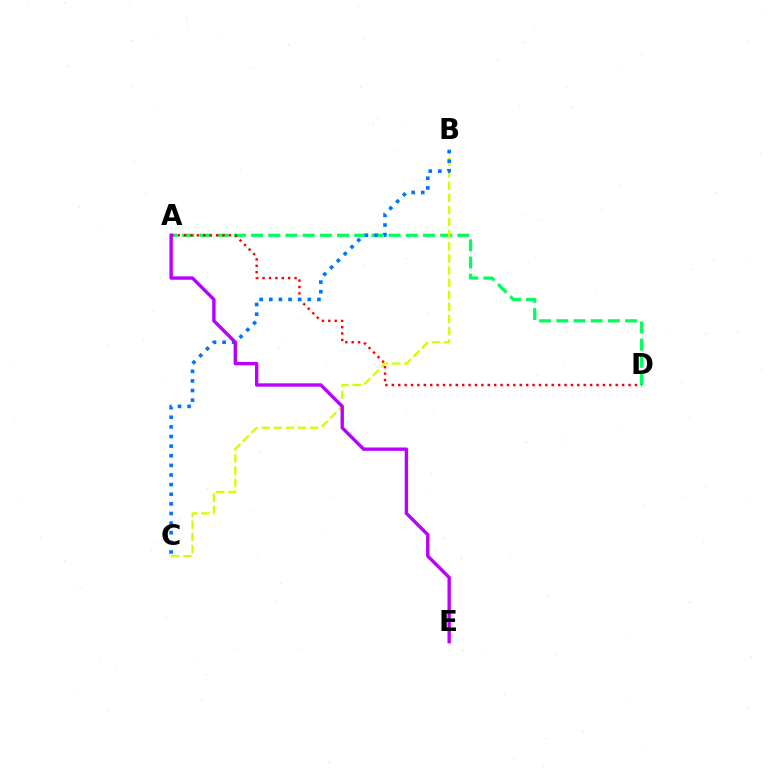{('A', 'D'): [{'color': '#00ff5c', 'line_style': 'dashed', 'thickness': 2.34}, {'color': '#ff0000', 'line_style': 'dotted', 'thickness': 1.74}], ('B', 'C'): [{'color': '#d1ff00', 'line_style': 'dashed', 'thickness': 1.65}, {'color': '#0074ff', 'line_style': 'dotted', 'thickness': 2.61}], ('A', 'E'): [{'color': '#b900ff', 'line_style': 'solid', 'thickness': 2.43}]}